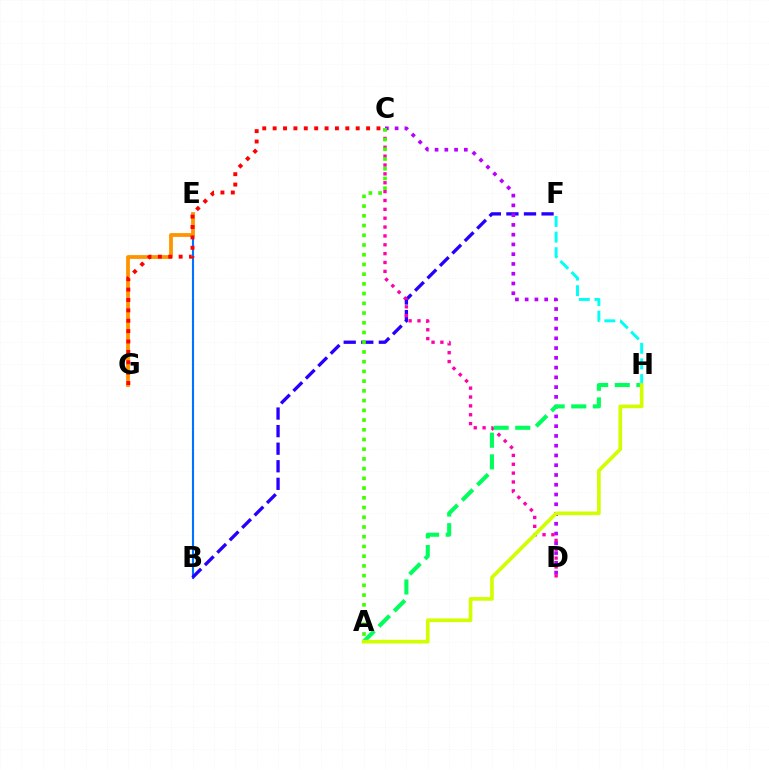{('B', 'E'): [{'color': '#0074ff', 'line_style': 'solid', 'thickness': 1.53}], ('B', 'F'): [{'color': '#2500ff', 'line_style': 'dashed', 'thickness': 2.39}], ('E', 'G'): [{'color': '#ff9400', 'line_style': 'solid', 'thickness': 2.74}], ('C', 'D'): [{'color': '#b900ff', 'line_style': 'dotted', 'thickness': 2.65}, {'color': '#ff00ac', 'line_style': 'dotted', 'thickness': 2.41}], ('C', 'G'): [{'color': '#ff0000', 'line_style': 'dotted', 'thickness': 2.82}], ('A', 'H'): [{'color': '#00ff5c', 'line_style': 'dashed', 'thickness': 2.94}, {'color': '#d1ff00', 'line_style': 'solid', 'thickness': 2.63}], ('F', 'H'): [{'color': '#00fff6', 'line_style': 'dashed', 'thickness': 2.12}], ('A', 'C'): [{'color': '#3dff00', 'line_style': 'dotted', 'thickness': 2.64}]}